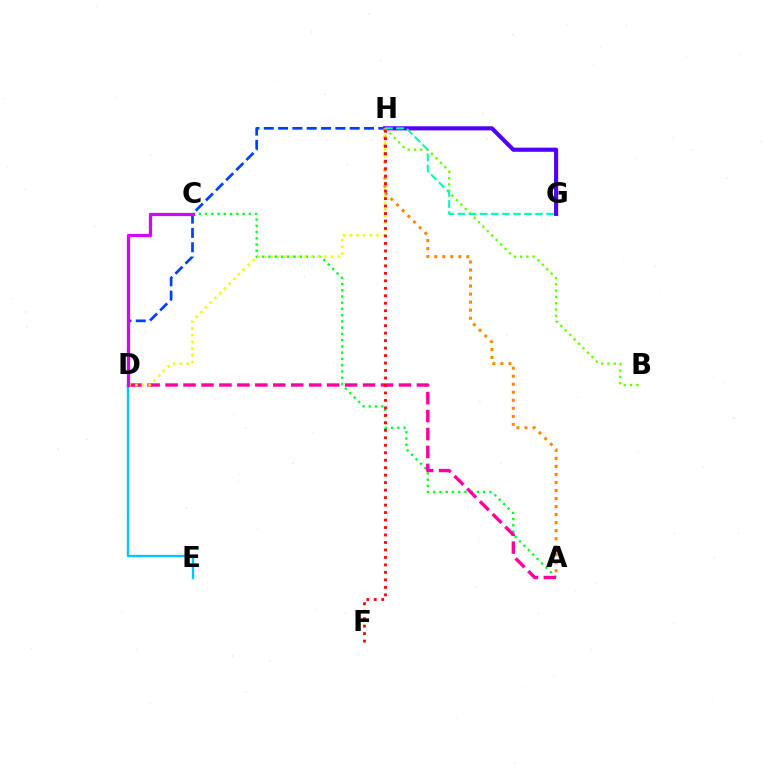{('G', 'H'): [{'color': '#4f00ff', 'line_style': 'solid', 'thickness': 2.97}, {'color': '#00ffaf', 'line_style': 'dashed', 'thickness': 1.51}], ('B', 'H'): [{'color': '#66ff00', 'line_style': 'dotted', 'thickness': 1.7}], ('A', 'C'): [{'color': '#00ff27', 'line_style': 'dotted', 'thickness': 1.7}], ('D', 'H'): [{'color': '#003fff', 'line_style': 'dashed', 'thickness': 1.95}, {'color': '#eeff00', 'line_style': 'dotted', 'thickness': 1.82}], ('A', 'D'): [{'color': '#ff00a0', 'line_style': 'dashed', 'thickness': 2.44}], ('A', 'H'): [{'color': '#ff8800', 'line_style': 'dotted', 'thickness': 2.18}], ('F', 'H'): [{'color': '#ff0000', 'line_style': 'dotted', 'thickness': 2.03}], ('D', 'E'): [{'color': '#00c7ff', 'line_style': 'solid', 'thickness': 1.69}], ('C', 'D'): [{'color': '#d600ff', 'line_style': 'solid', 'thickness': 2.34}]}